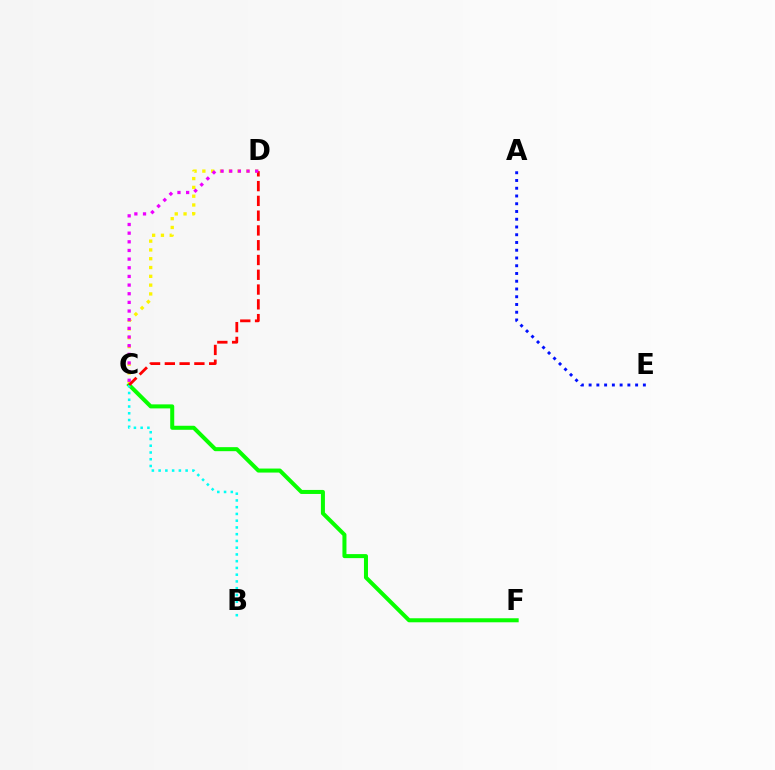{('A', 'E'): [{'color': '#0010ff', 'line_style': 'dotted', 'thickness': 2.11}], ('C', 'F'): [{'color': '#08ff00', 'line_style': 'solid', 'thickness': 2.9}], ('B', 'C'): [{'color': '#00fff6', 'line_style': 'dotted', 'thickness': 1.83}], ('C', 'D'): [{'color': '#fcf500', 'line_style': 'dotted', 'thickness': 2.39}, {'color': '#ff0000', 'line_style': 'dashed', 'thickness': 2.01}, {'color': '#ee00ff', 'line_style': 'dotted', 'thickness': 2.35}]}